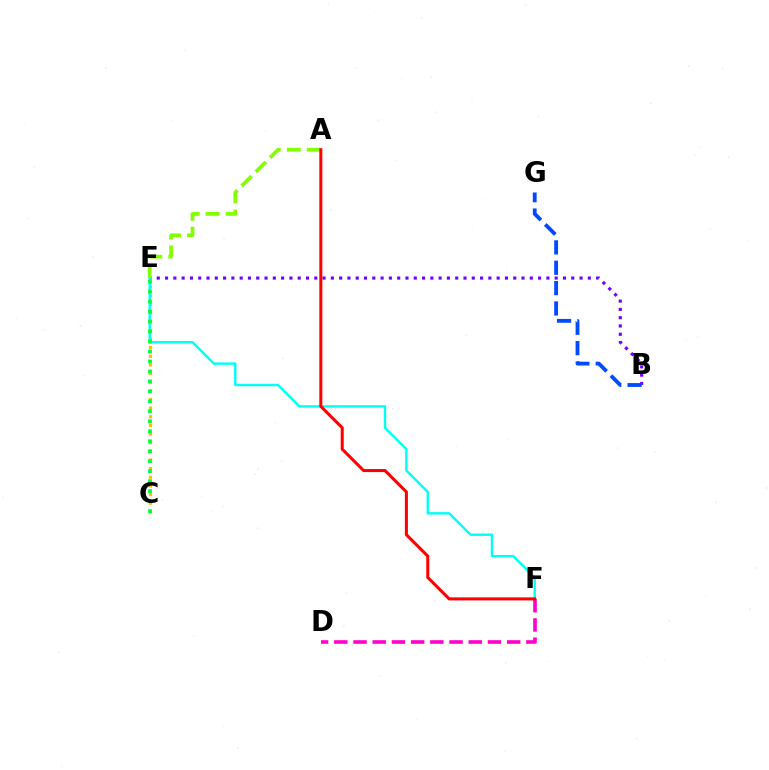{('B', 'E'): [{'color': '#7200ff', 'line_style': 'dotted', 'thickness': 2.25}], ('D', 'F'): [{'color': '#ff00cf', 'line_style': 'dashed', 'thickness': 2.61}], ('C', 'E'): [{'color': '#ffbd00', 'line_style': 'dotted', 'thickness': 2.35}, {'color': '#00ff39', 'line_style': 'dotted', 'thickness': 2.71}], ('E', 'F'): [{'color': '#00fff6', 'line_style': 'solid', 'thickness': 1.74}], ('A', 'E'): [{'color': '#84ff00', 'line_style': 'dashed', 'thickness': 2.72}], ('B', 'G'): [{'color': '#004bff', 'line_style': 'dashed', 'thickness': 2.76}], ('A', 'F'): [{'color': '#ff0000', 'line_style': 'solid', 'thickness': 2.19}]}